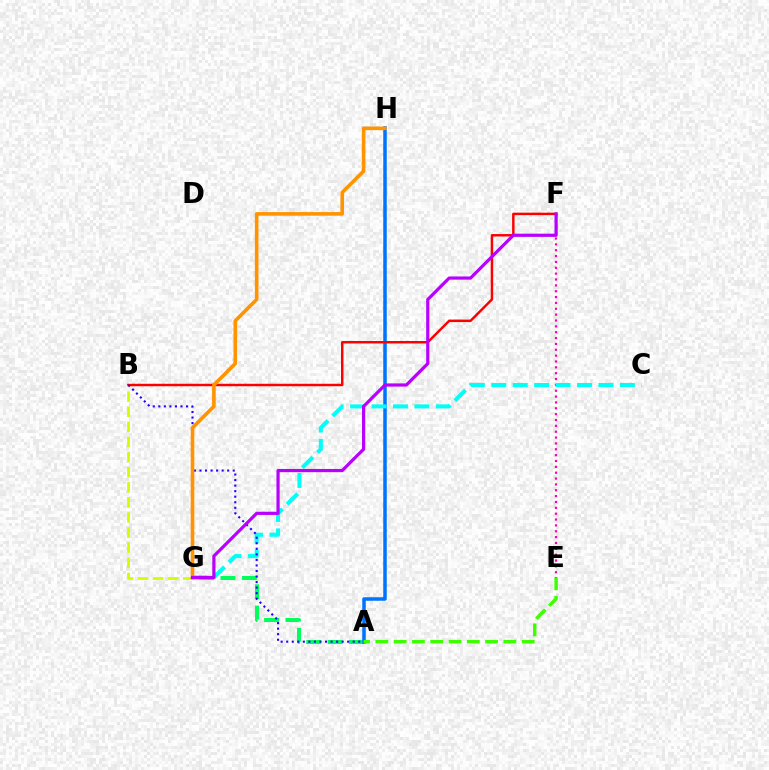{('A', 'G'): [{'color': '#00ff5c', 'line_style': 'dashed', 'thickness': 2.91}], ('A', 'H'): [{'color': '#0074ff', 'line_style': 'solid', 'thickness': 2.53}], ('B', 'F'): [{'color': '#ff0000', 'line_style': 'solid', 'thickness': 1.77}], ('B', 'G'): [{'color': '#d1ff00', 'line_style': 'dashed', 'thickness': 2.05}], ('E', 'F'): [{'color': '#ff00ac', 'line_style': 'dotted', 'thickness': 1.59}], ('C', 'G'): [{'color': '#00fff6', 'line_style': 'dashed', 'thickness': 2.91}], ('A', 'E'): [{'color': '#3dff00', 'line_style': 'dashed', 'thickness': 2.49}], ('A', 'B'): [{'color': '#2500ff', 'line_style': 'dotted', 'thickness': 1.51}], ('G', 'H'): [{'color': '#ff9400', 'line_style': 'solid', 'thickness': 2.6}], ('F', 'G'): [{'color': '#b900ff', 'line_style': 'solid', 'thickness': 2.31}]}